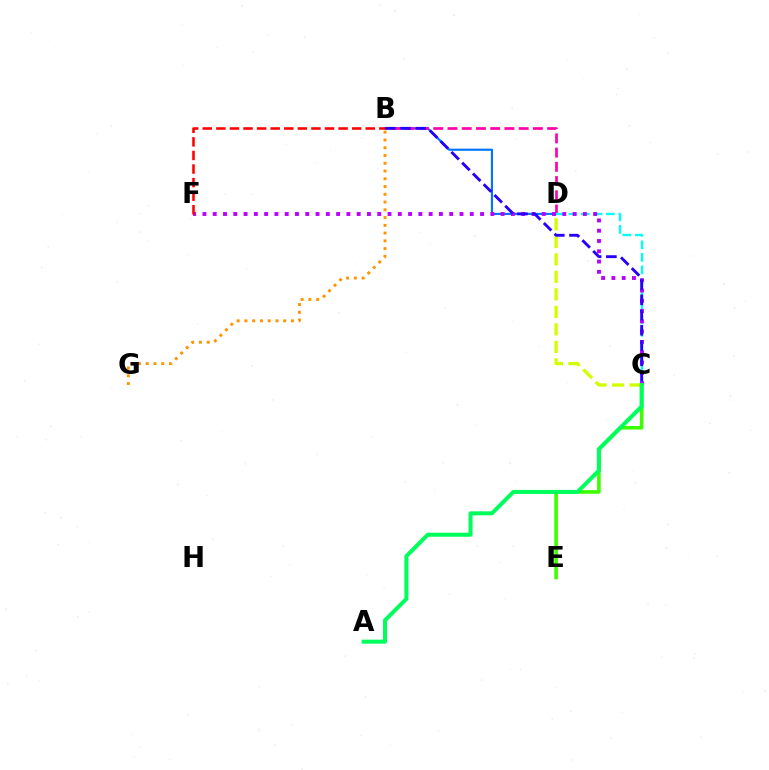{('B', 'D'): [{'color': '#0074ff', 'line_style': 'solid', 'thickness': 1.54}, {'color': '#ff00ac', 'line_style': 'dashed', 'thickness': 1.93}], ('C', 'E'): [{'color': '#3dff00', 'line_style': 'solid', 'thickness': 2.58}], ('C', 'D'): [{'color': '#00fff6', 'line_style': 'dashed', 'thickness': 1.7}, {'color': '#d1ff00', 'line_style': 'dashed', 'thickness': 2.38}], ('C', 'F'): [{'color': '#b900ff', 'line_style': 'dotted', 'thickness': 2.79}], ('B', 'C'): [{'color': '#2500ff', 'line_style': 'dashed', 'thickness': 2.07}], ('B', 'G'): [{'color': '#ff9400', 'line_style': 'dotted', 'thickness': 2.11}], ('A', 'C'): [{'color': '#00ff5c', 'line_style': 'solid', 'thickness': 2.9}], ('B', 'F'): [{'color': '#ff0000', 'line_style': 'dashed', 'thickness': 1.84}]}